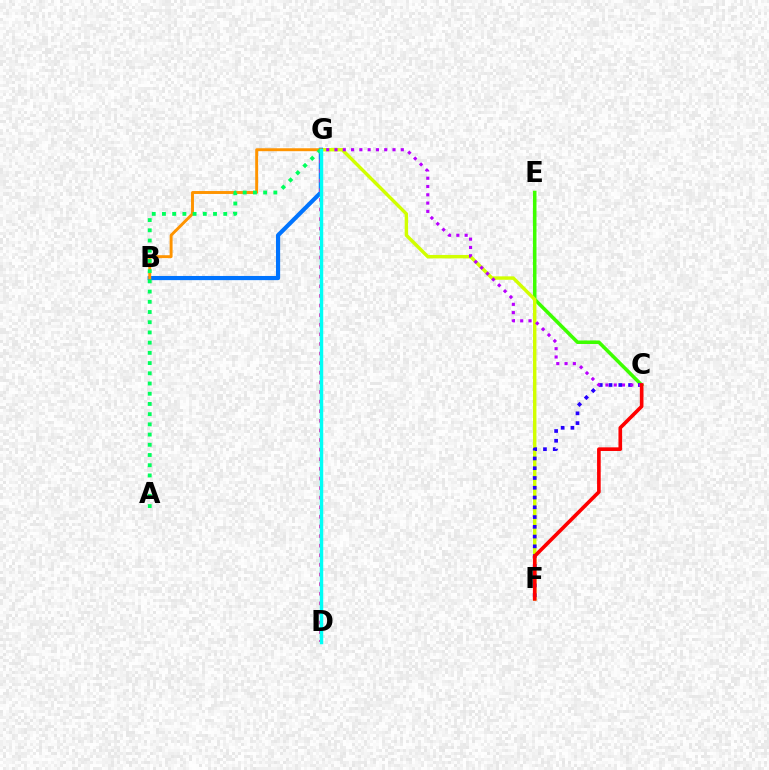{('C', 'E'): [{'color': '#3dff00', 'line_style': 'solid', 'thickness': 2.54}], ('F', 'G'): [{'color': '#d1ff00', 'line_style': 'solid', 'thickness': 2.46}], ('B', 'G'): [{'color': '#0074ff', 'line_style': 'solid', 'thickness': 3.0}, {'color': '#ff9400', 'line_style': 'solid', 'thickness': 2.11}], ('D', 'G'): [{'color': '#ff00ac', 'line_style': 'dotted', 'thickness': 2.61}, {'color': '#00fff6', 'line_style': 'solid', 'thickness': 2.49}], ('C', 'F'): [{'color': '#2500ff', 'line_style': 'dotted', 'thickness': 2.65}, {'color': '#ff0000', 'line_style': 'solid', 'thickness': 2.62}], ('C', 'G'): [{'color': '#b900ff', 'line_style': 'dotted', 'thickness': 2.25}], ('A', 'G'): [{'color': '#00ff5c', 'line_style': 'dotted', 'thickness': 2.78}]}